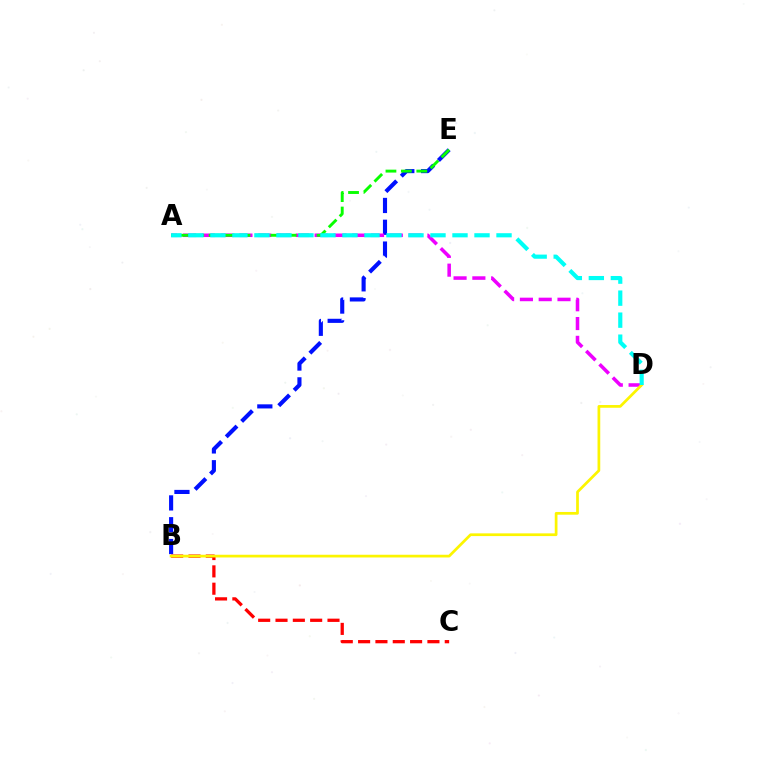{('B', 'E'): [{'color': '#0010ff', 'line_style': 'dashed', 'thickness': 2.96}], ('A', 'D'): [{'color': '#ee00ff', 'line_style': 'dashed', 'thickness': 2.55}, {'color': '#00fff6', 'line_style': 'dashed', 'thickness': 2.99}], ('B', 'C'): [{'color': '#ff0000', 'line_style': 'dashed', 'thickness': 2.35}], ('B', 'D'): [{'color': '#fcf500', 'line_style': 'solid', 'thickness': 1.96}], ('A', 'E'): [{'color': '#08ff00', 'line_style': 'dashed', 'thickness': 2.1}]}